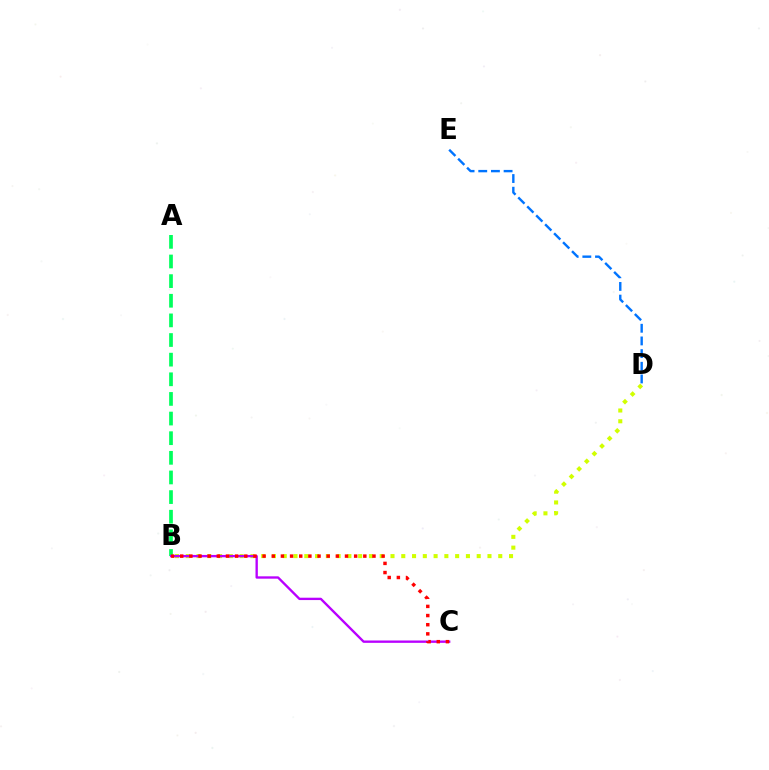{('B', 'D'): [{'color': '#d1ff00', 'line_style': 'dotted', 'thickness': 2.93}], ('A', 'B'): [{'color': '#00ff5c', 'line_style': 'dashed', 'thickness': 2.67}], ('D', 'E'): [{'color': '#0074ff', 'line_style': 'dashed', 'thickness': 1.72}], ('B', 'C'): [{'color': '#b900ff', 'line_style': 'solid', 'thickness': 1.69}, {'color': '#ff0000', 'line_style': 'dotted', 'thickness': 2.49}]}